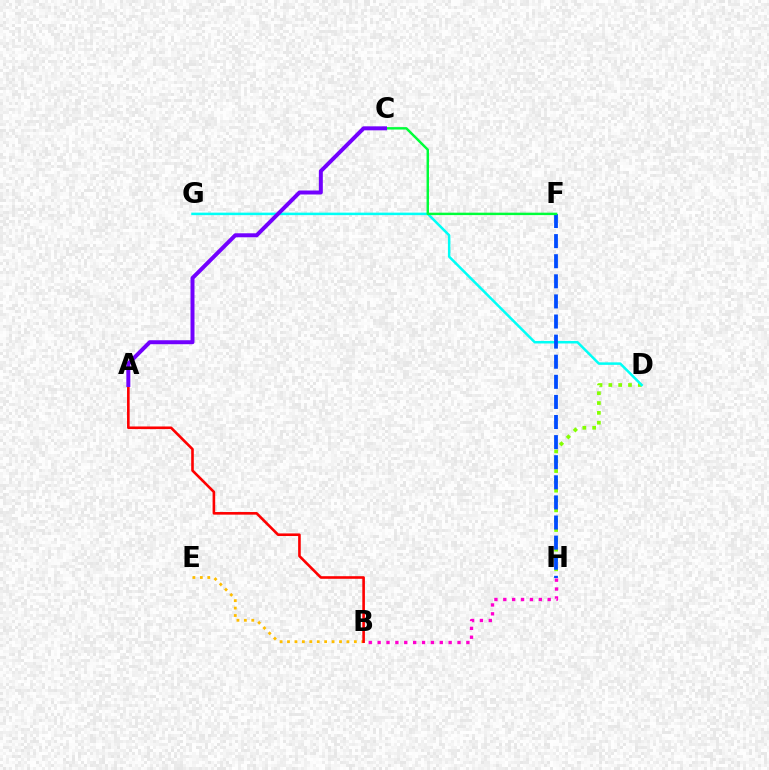{('D', 'H'): [{'color': '#84ff00', 'line_style': 'dotted', 'thickness': 2.67}], ('B', 'E'): [{'color': '#ffbd00', 'line_style': 'dotted', 'thickness': 2.02}], ('D', 'G'): [{'color': '#00fff6', 'line_style': 'solid', 'thickness': 1.81}], ('F', 'H'): [{'color': '#004bff', 'line_style': 'dashed', 'thickness': 2.73}], ('C', 'F'): [{'color': '#00ff39', 'line_style': 'solid', 'thickness': 1.75}], ('A', 'B'): [{'color': '#ff0000', 'line_style': 'solid', 'thickness': 1.88}], ('B', 'H'): [{'color': '#ff00cf', 'line_style': 'dotted', 'thickness': 2.41}], ('A', 'C'): [{'color': '#7200ff', 'line_style': 'solid', 'thickness': 2.86}]}